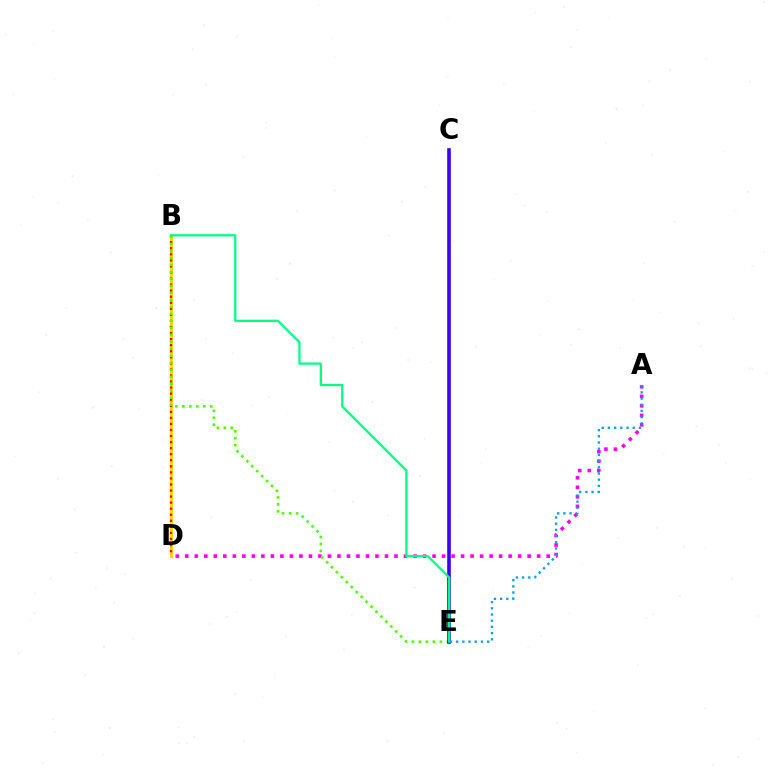{('B', 'D'): [{'color': '#ffd500', 'line_style': 'solid', 'thickness': 2.21}, {'color': '#ff0000', 'line_style': 'dotted', 'thickness': 1.65}], ('A', 'D'): [{'color': '#ff00ed', 'line_style': 'dotted', 'thickness': 2.58}], ('B', 'E'): [{'color': '#4fff00', 'line_style': 'dotted', 'thickness': 1.9}, {'color': '#00ff86', 'line_style': 'solid', 'thickness': 1.63}], ('C', 'E'): [{'color': '#3700ff', 'line_style': 'solid', 'thickness': 2.59}], ('A', 'E'): [{'color': '#009eff', 'line_style': 'dotted', 'thickness': 1.68}]}